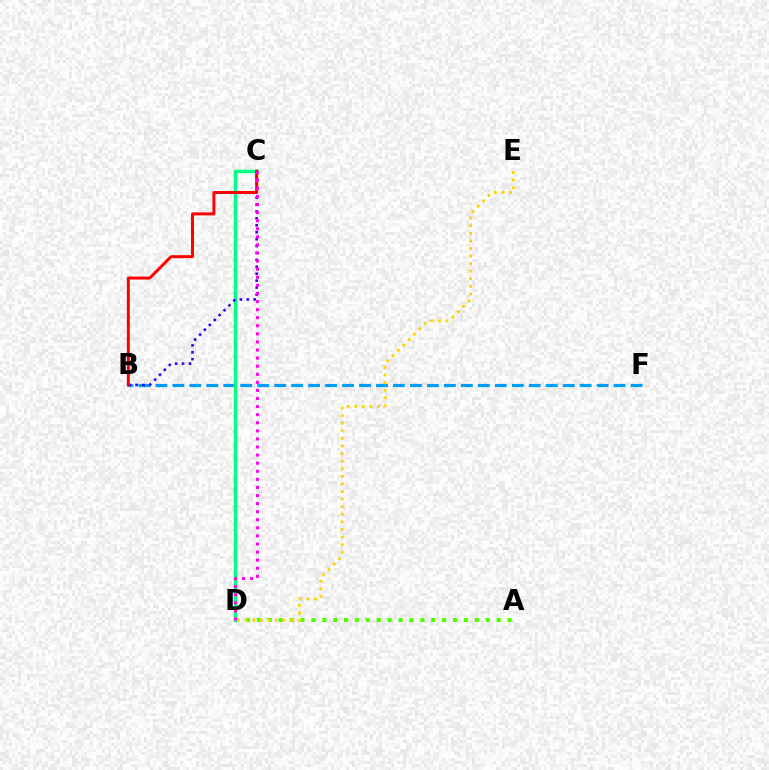{('A', 'D'): [{'color': '#4fff00', 'line_style': 'dotted', 'thickness': 2.96}], ('B', 'F'): [{'color': '#009eff', 'line_style': 'dashed', 'thickness': 2.31}], ('C', 'D'): [{'color': '#00ff86', 'line_style': 'solid', 'thickness': 2.51}, {'color': '#ff00ed', 'line_style': 'dotted', 'thickness': 2.2}], ('B', 'C'): [{'color': '#3700ff', 'line_style': 'dotted', 'thickness': 1.88}, {'color': '#ff0000', 'line_style': 'solid', 'thickness': 2.14}], ('D', 'E'): [{'color': '#ffd500', 'line_style': 'dotted', 'thickness': 2.06}]}